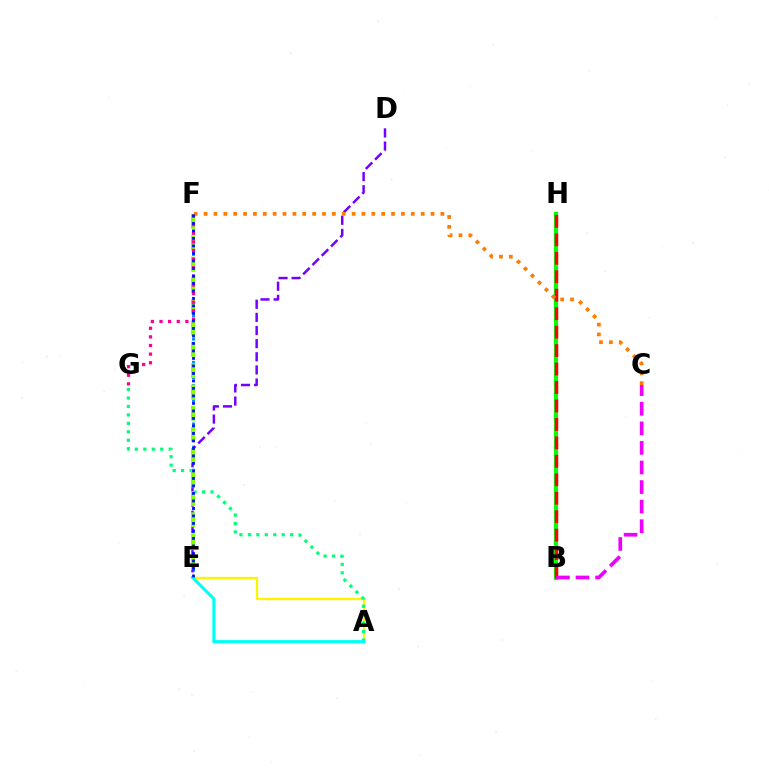{('E', 'F'): [{'color': '#008cff', 'line_style': 'dotted', 'thickness': 2.09}, {'color': '#84ff00', 'line_style': 'dashed', 'thickness': 2.9}, {'color': '#0010ff', 'line_style': 'dotted', 'thickness': 2.04}], ('B', 'H'): [{'color': '#08ff00', 'line_style': 'solid', 'thickness': 3.0}, {'color': '#ff0000', 'line_style': 'dashed', 'thickness': 2.51}], ('A', 'E'): [{'color': '#fcf500', 'line_style': 'solid', 'thickness': 1.67}, {'color': '#00fff6', 'line_style': 'solid', 'thickness': 2.26}], ('D', 'E'): [{'color': '#7200ff', 'line_style': 'dashed', 'thickness': 1.78}], ('A', 'G'): [{'color': '#00ff74', 'line_style': 'dotted', 'thickness': 2.3}], ('C', 'F'): [{'color': '#ff7c00', 'line_style': 'dotted', 'thickness': 2.68}], ('F', 'G'): [{'color': '#ff0094', 'line_style': 'dotted', 'thickness': 2.34}], ('B', 'C'): [{'color': '#ee00ff', 'line_style': 'dashed', 'thickness': 2.66}]}